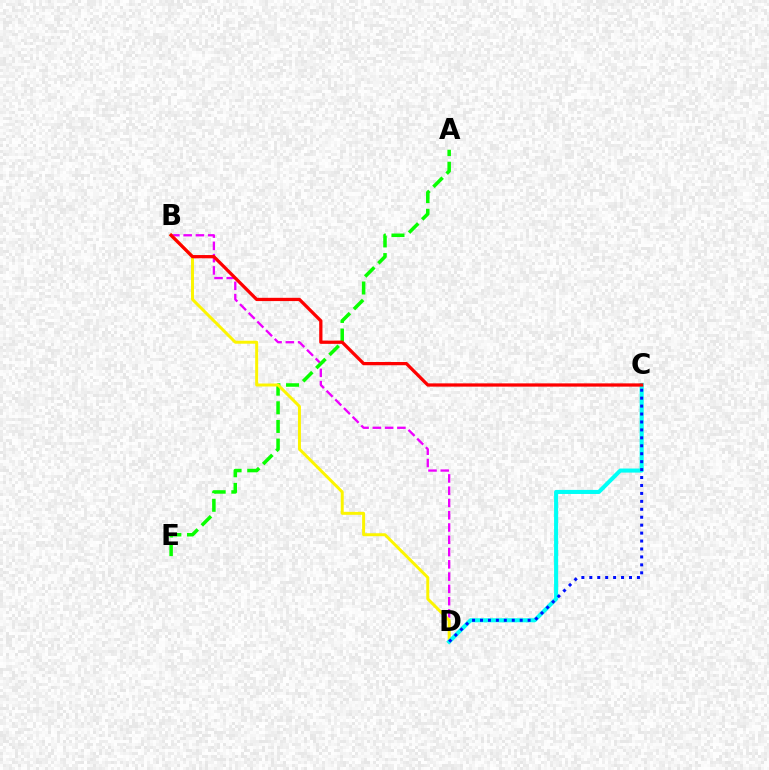{('B', 'D'): [{'color': '#ee00ff', 'line_style': 'dashed', 'thickness': 1.67}, {'color': '#fcf500', 'line_style': 'solid', 'thickness': 2.14}], ('A', 'E'): [{'color': '#08ff00', 'line_style': 'dashed', 'thickness': 2.53}], ('C', 'D'): [{'color': '#00fff6', 'line_style': 'solid', 'thickness': 2.93}, {'color': '#0010ff', 'line_style': 'dotted', 'thickness': 2.16}], ('B', 'C'): [{'color': '#ff0000', 'line_style': 'solid', 'thickness': 2.34}]}